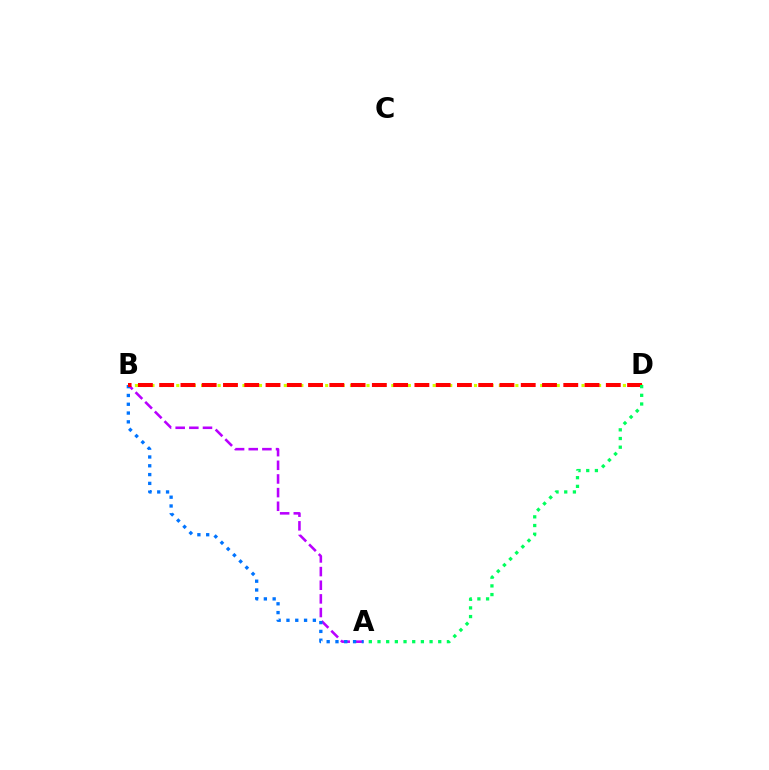{('A', 'B'): [{'color': '#b900ff', 'line_style': 'dashed', 'thickness': 1.85}, {'color': '#0074ff', 'line_style': 'dotted', 'thickness': 2.39}], ('B', 'D'): [{'color': '#d1ff00', 'line_style': 'dotted', 'thickness': 2.25}, {'color': '#ff0000', 'line_style': 'dashed', 'thickness': 2.89}], ('A', 'D'): [{'color': '#00ff5c', 'line_style': 'dotted', 'thickness': 2.36}]}